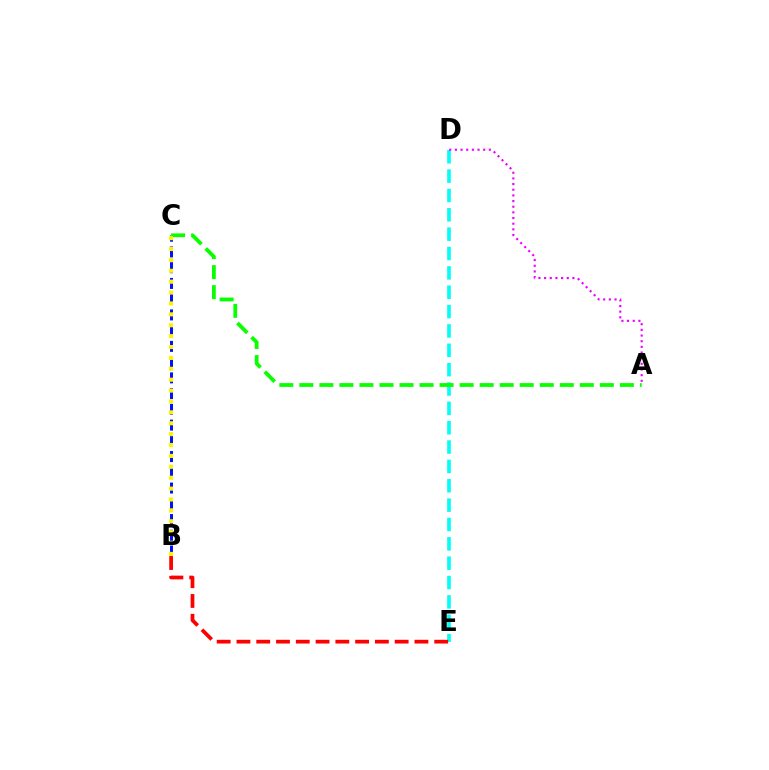{('B', 'C'): [{'color': '#0010ff', 'line_style': 'dashed', 'thickness': 2.14}, {'color': '#fcf500', 'line_style': 'dotted', 'thickness': 2.96}], ('D', 'E'): [{'color': '#00fff6', 'line_style': 'dashed', 'thickness': 2.63}], ('A', 'C'): [{'color': '#08ff00', 'line_style': 'dashed', 'thickness': 2.72}], ('A', 'D'): [{'color': '#ee00ff', 'line_style': 'dotted', 'thickness': 1.54}], ('B', 'E'): [{'color': '#ff0000', 'line_style': 'dashed', 'thickness': 2.69}]}